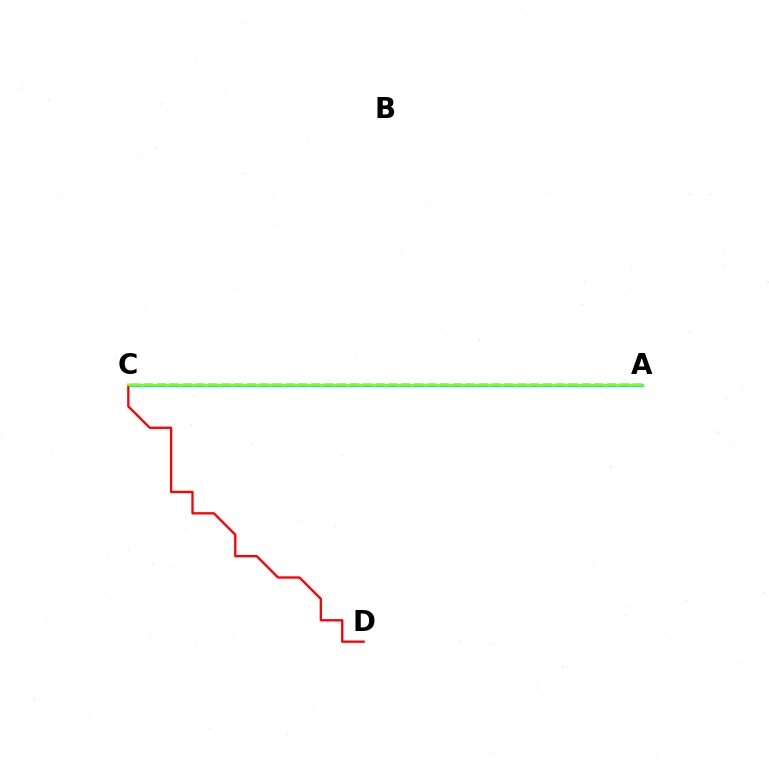{('A', 'C'): [{'color': '#00fff6', 'line_style': 'solid', 'thickness': 2.37}, {'color': '#7200ff', 'line_style': 'dashed', 'thickness': 1.75}, {'color': '#84ff00', 'line_style': 'solid', 'thickness': 1.71}], ('C', 'D'): [{'color': '#ff0000', 'line_style': 'solid', 'thickness': 1.67}]}